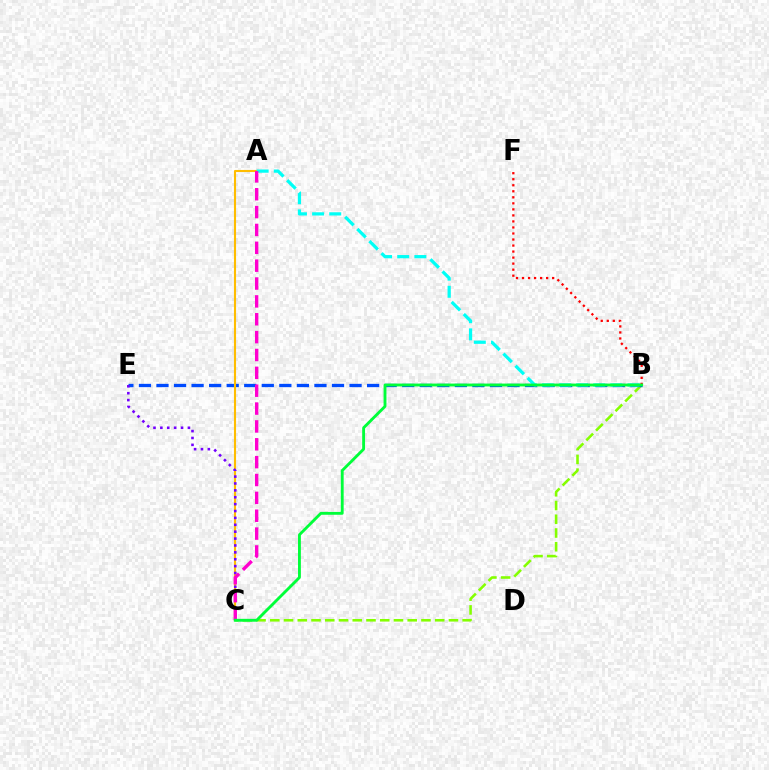{('B', 'C'): [{'color': '#84ff00', 'line_style': 'dashed', 'thickness': 1.87}, {'color': '#00ff39', 'line_style': 'solid', 'thickness': 2.06}], ('B', 'E'): [{'color': '#004bff', 'line_style': 'dashed', 'thickness': 2.38}], ('A', 'C'): [{'color': '#ffbd00', 'line_style': 'solid', 'thickness': 1.52}, {'color': '#ff00cf', 'line_style': 'dashed', 'thickness': 2.43}], ('A', 'B'): [{'color': '#00fff6', 'line_style': 'dashed', 'thickness': 2.33}], ('C', 'E'): [{'color': '#7200ff', 'line_style': 'dotted', 'thickness': 1.87}], ('B', 'F'): [{'color': '#ff0000', 'line_style': 'dotted', 'thickness': 1.64}]}